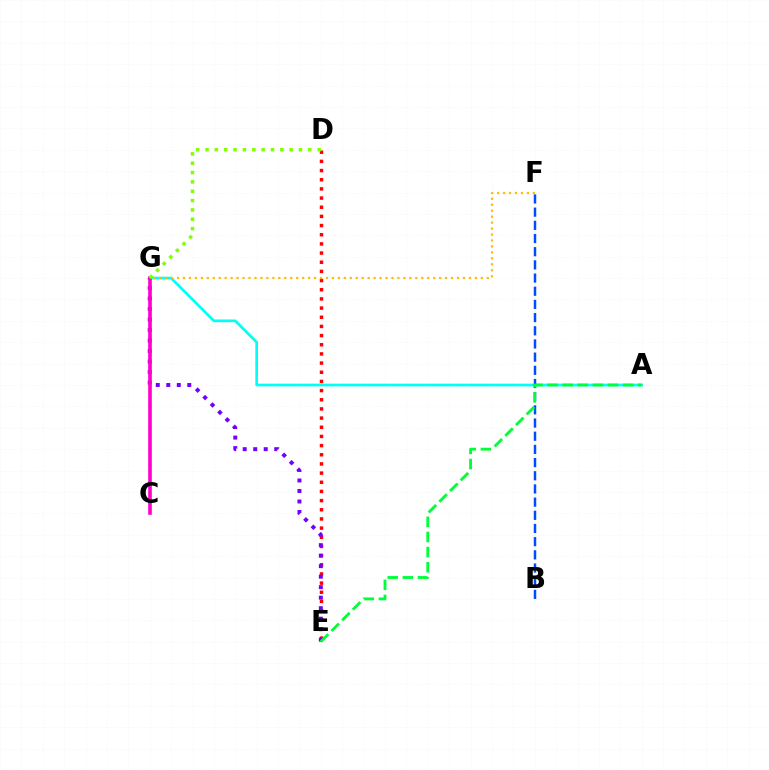{('A', 'G'): [{'color': '#00fff6', 'line_style': 'solid', 'thickness': 1.95}], ('D', 'E'): [{'color': '#ff0000', 'line_style': 'dotted', 'thickness': 2.49}], ('E', 'G'): [{'color': '#7200ff', 'line_style': 'dotted', 'thickness': 2.85}], ('B', 'F'): [{'color': '#004bff', 'line_style': 'dashed', 'thickness': 1.79}], ('F', 'G'): [{'color': '#ffbd00', 'line_style': 'dotted', 'thickness': 1.62}], ('A', 'E'): [{'color': '#00ff39', 'line_style': 'dashed', 'thickness': 2.05}], ('C', 'G'): [{'color': '#ff00cf', 'line_style': 'solid', 'thickness': 2.61}], ('D', 'G'): [{'color': '#84ff00', 'line_style': 'dotted', 'thickness': 2.54}]}